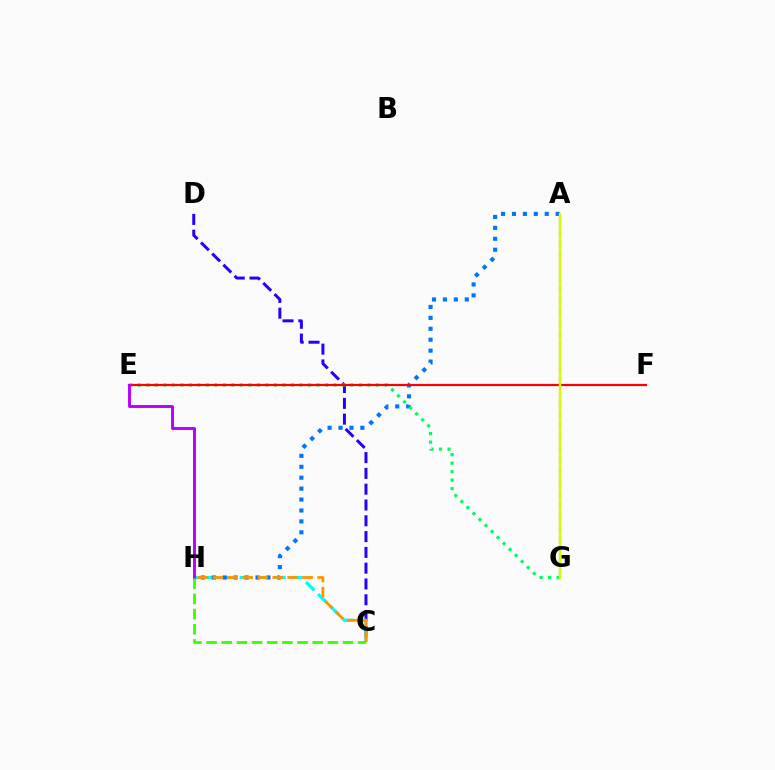{('C', 'D'): [{'color': '#2500ff', 'line_style': 'dashed', 'thickness': 2.15}], ('C', 'H'): [{'color': '#00fff6', 'line_style': 'dashed', 'thickness': 2.32}, {'color': '#ff9400', 'line_style': 'dashed', 'thickness': 2.03}, {'color': '#3dff00', 'line_style': 'dashed', 'thickness': 2.06}], ('A', 'G'): [{'color': '#ff00ac', 'line_style': 'dashed', 'thickness': 1.55}, {'color': '#d1ff00', 'line_style': 'solid', 'thickness': 1.74}], ('A', 'H'): [{'color': '#0074ff', 'line_style': 'dotted', 'thickness': 2.97}], ('E', 'G'): [{'color': '#00ff5c', 'line_style': 'dotted', 'thickness': 2.31}], ('E', 'F'): [{'color': '#ff0000', 'line_style': 'solid', 'thickness': 1.59}], ('E', 'H'): [{'color': '#b900ff', 'line_style': 'solid', 'thickness': 2.11}]}